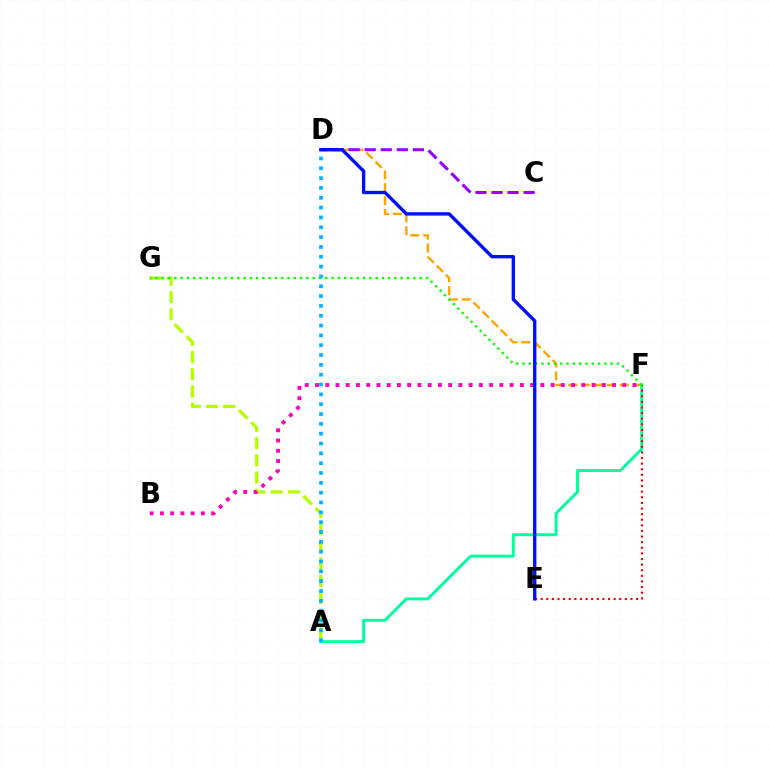{('A', 'F'): [{'color': '#00ff9d', 'line_style': 'solid', 'thickness': 2.1}], ('E', 'F'): [{'color': '#ff0000', 'line_style': 'dotted', 'thickness': 1.52}], ('D', 'F'): [{'color': '#ffa500', 'line_style': 'dashed', 'thickness': 1.75}], ('C', 'D'): [{'color': '#9b00ff', 'line_style': 'dashed', 'thickness': 2.18}], ('A', 'G'): [{'color': '#b3ff00', 'line_style': 'dashed', 'thickness': 2.34}], ('B', 'F'): [{'color': '#ff00bd', 'line_style': 'dotted', 'thickness': 2.78}], ('F', 'G'): [{'color': '#08ff00', 'line_style': 'dotted', 'thickness': 1.71}], ('A', 'D'): [{'color': '#00b5ff', 'line_style': 'dotted', 'thickness': 2.67}], ('D', 'E'): [{'color': '#0010ff', 'line_style': 'solid', 'thickness': 2.43}]}